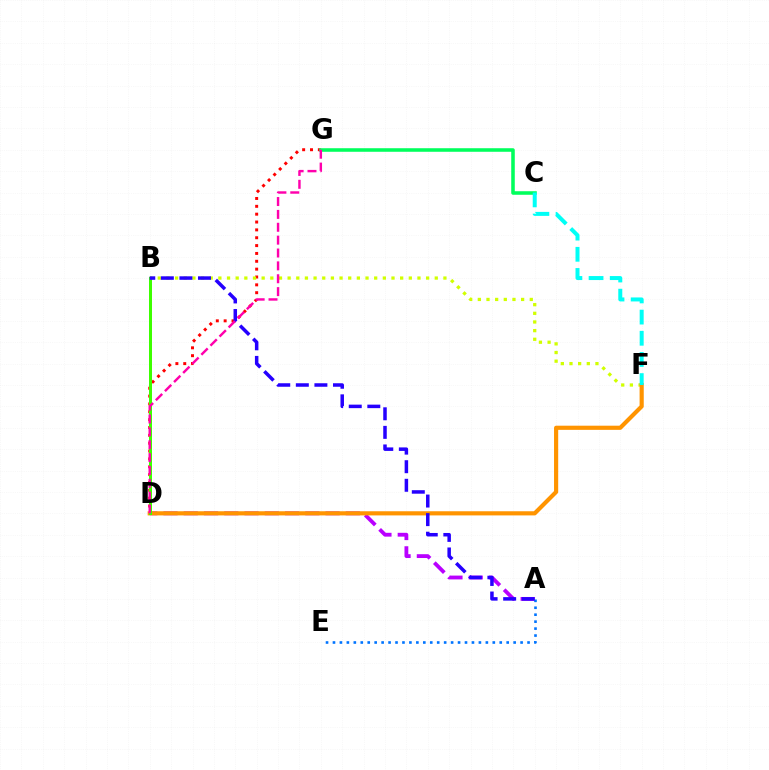{('A', 'D'): [{'color': '#b900ff', 'line_style': 'dashed', 'thickness': 2.75}], ('D', 'G'): [{'color': '#ff0000', 'line_style': 'dotted', 'thickness': 2.13}, {'color': '#ff00ac', 'line_style': 'dashed', 'thickness': 1.75}], ('A', 'E'): [{'color': '#0074ff', 'line_style': 'dotted', 'thickness': 1.89}], ('B', 'F'): [{'color': '#d1ff00', 'line_style': 'dotted', 'thickness': 2.35}], ('C', 'G'): [{'color': '#00ff5c', 'line_style': 'solid', 'thickness': 2.56}], ('D', 'F'): [{'color': '#ff9400', 'line_style': 'solid', 'thickness': 2.99}], ('C', 'F'): [{'color': '#00fff6', 'line_style': 'dashed', 'thickness': 2.87}], ('B', 'D'): [{'color': '#3dff00', 'line_style': 'solid', 'thickness': 2.15}], ('A', 'B'): [{'color': '#2500ff', 'line_style': 'dashed', 'thickness': 2.52}]}